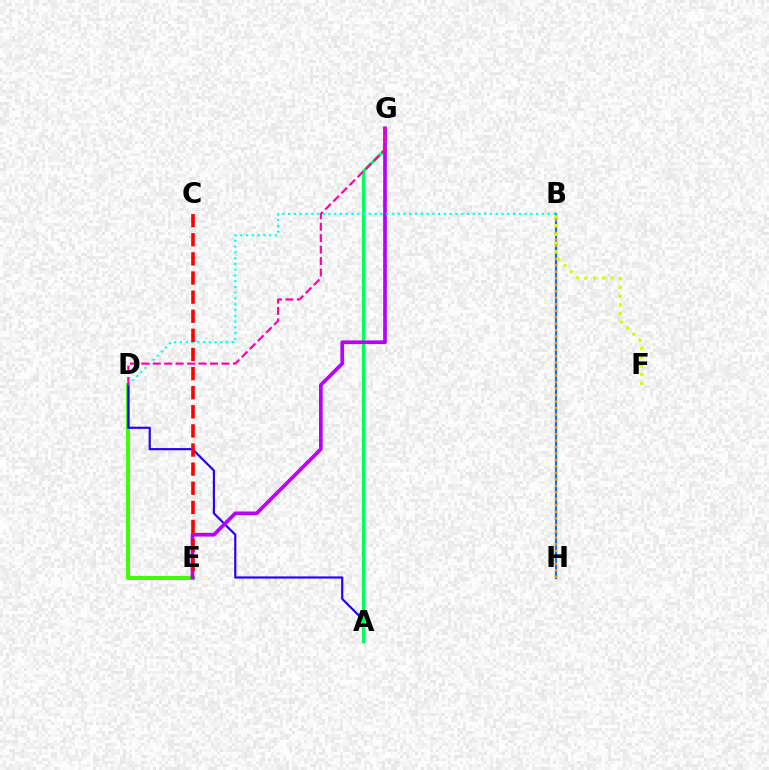{('D', 'E'): [{'color': '#3dff00', 'line_style': 'solid', 'thickness': 2.9}], ('A', 'D'): [{'color': '#2500ff', 'line_style': 'solid', 'thickness': 1.56}], ('A', 'G'): [{'color': '#00ff5c', 'line_style': 'solid', 'thickness': 2.28}], ('E', 'G'): [{'color': '#b900ff', 'line_style': 'solid', 'thickness': 2.66}], ('B', 'H'): [{'color': '#0074ff', 'line_style': 'solid', 'thickness': 1.59}, {'color': '#ff9400', 'line_style': 'dotted', 'thickness': 1.76}], ('B', 'D'): [{'color': '#00fff6', 'line_style': 'dotted', 'thickness': 1.57}], ('C', 'E'): [{'color': '#ff0000', 'line_style': 'dashed', 'thickness': 2.6}], ('D', 'G'): [{'color': '#ff00ac', 'line_style': 'dashed', 'thickness': 1.56}], ('B', 'F'): [{'color': '#d1ff00', 'line_style': 'dotted', 'thickness': 2.37}]}